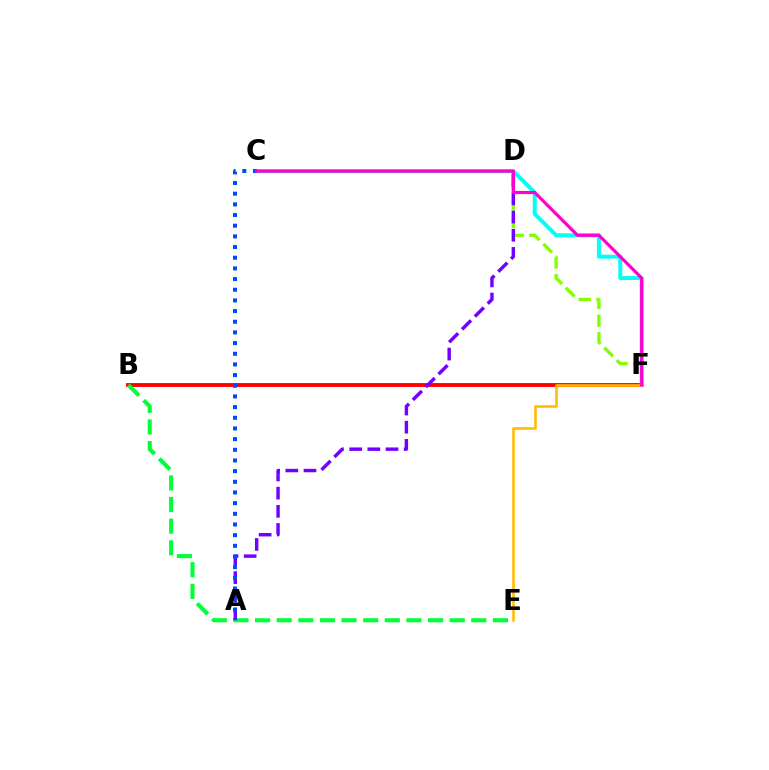{('B', 'F'): [{'color': '#ff0000', 'line_style': 'solid', 'thickness': 2.8}], ('D', 'F'): [{'color': '#84ff00', 'line_style': 'dashed', 'thickness': 2.4}], ('B', 'E'): [{'color': '#00ff39', 'line_style': 'dashed', 'thickness': 2.94}], ('C', 'F'): [{'color': '#00fff6', 'line_style': 'solid', 'thickness': 2.86}, {'color': '#ff00cf', 'line_style': 'solid', 'thickness': 2.27}], ('A', 'D'): [{'color': '#7200ff', 'line_style': 'dashed', 'thickness': 2.47}], ('A', 'C'): [{'color': '#004bff', 'line_style': 'dotted', 'thickness': 2.9}], ('E', 'F'): [{'color': '#ffbd00', 'line_style': 'solid', 'thickness': 1.86}]}